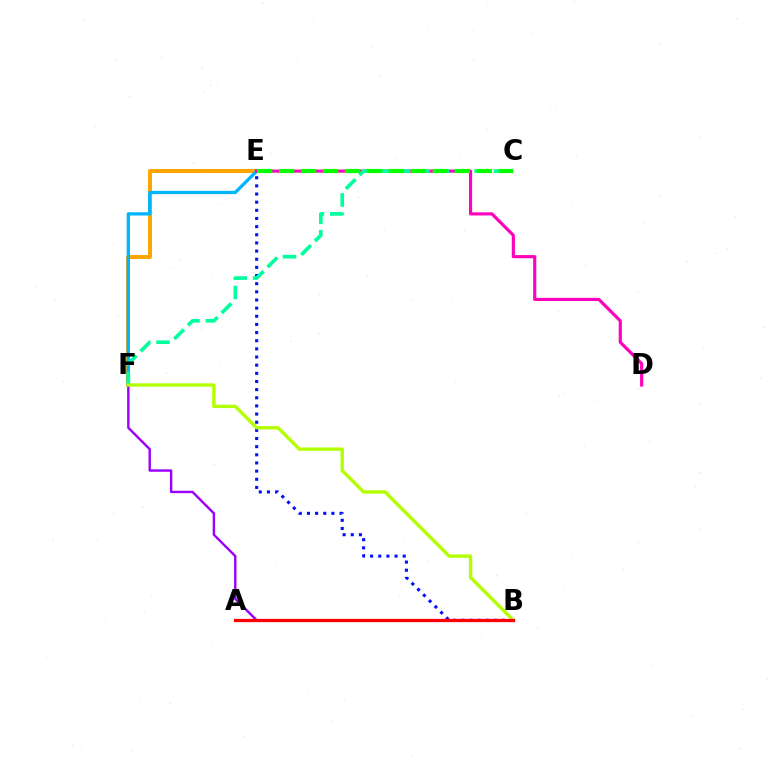{('E', 'F'): [{'color': '#ffa500', 'line_style': 'solid', 'thickness': 2.89}, {'color': '#00b5ff', 'line_style': 'solid', 'thickness': 2.35}], ('B', 'F'): [{'color': '#9b00ff', 'line_style': 'solid', 'thickness': 1.73}, {'color': '#b3ff00', 'line_style': 'solid', 'thickness': 2.43}], ('D', 'E'): [{'color': '#ff00bd', 'line_style': 'solid', 'thickness': 2.27}], ('B', 'E'): [{'color': '#0010ff', 'line_style': 'dotted', 'thickness': 2.21}], ('C', 'F'): [{'color': '#00ff9d', 'line_style': 'dashed', 'thickness': 2.63}], ('C', 'E'): [{'color': '#08ff00', 'line_style': 'dashed', 'thickness': 2.98}], ('A', 'B'): [{'color': '#ff0000', 'line_style': 'solid', 'thickness': 2.33}]}